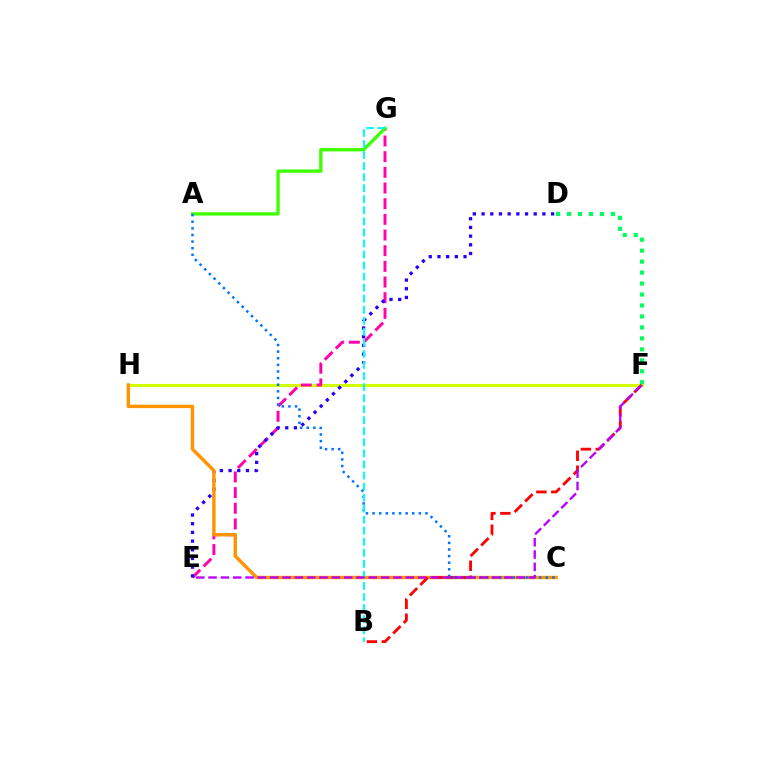{('F', 'H'): [{'color': '#d1ff00', 'line_style': 'solid', 'thickness': 2.22}], ('E', 'G'): [{'color': '#ff00ac', 'line_style': 'dashed', 'thickness': 2.13}], ('D', 'F'): [{'color': '#00ff5c', 'line_style': 'dotted', 'thickness': 2.98}], ('D', 'E'): [{'color': '#2500ff', 'line_style': 'dotted', 'thickness': 2.36}], ('A', 'G'): [{'color': '#3dff00', 'line_style': 'solid', 'thickness': 2.4}], ('C', 'H'): [{'color': '#ff9400', 'line_style': 'solid', 'thickness': 2.45}], ('B', 'F'): [{'color': '#ff0000', 'line_style': 'dashed', 'thickness': 2.03}], ('A', 'C'): [{'color': '#0074ff', 'line_style': 'dotted', 'thickness': 1.8}], ('B', 'G'): [{'color': '#00fff6', 'line_style': 'dashed', 'thickness': 1.5}], ('E', 'F'): [{'color': '#b900ff', 'line_style': 'dashed', 'thickness': 1.67}]}